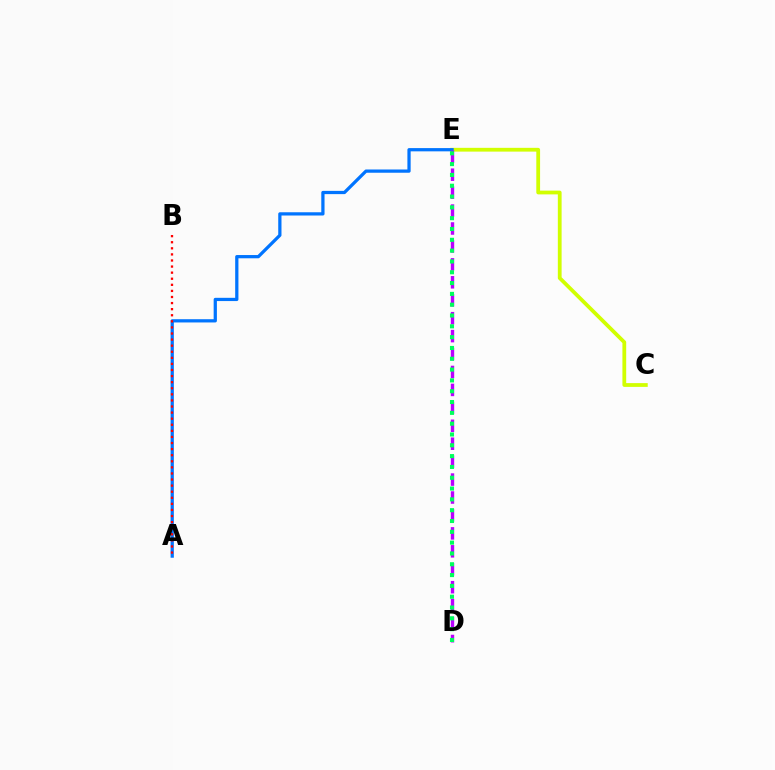{('C', 'E'): [{'color': '#d1ff00', 'line_style': 'solid', 'thickness': 2.72}], ('A', 'E'): [{'color': '#0074ff', 'line_style': 'solid', 'thickness': 2.34}], ('D', 'E'): [{'color': '#b900ff', 'line_style': 'dashed', 'thickness': 2.44}, {'color': '#00ff5c', 'line_style': 'dotted', 'thickness': 2.94}], ('A', 'B'): [{'color': '#ff0000', 'line_style': 'dotted', 'thickness': 1.65}]}